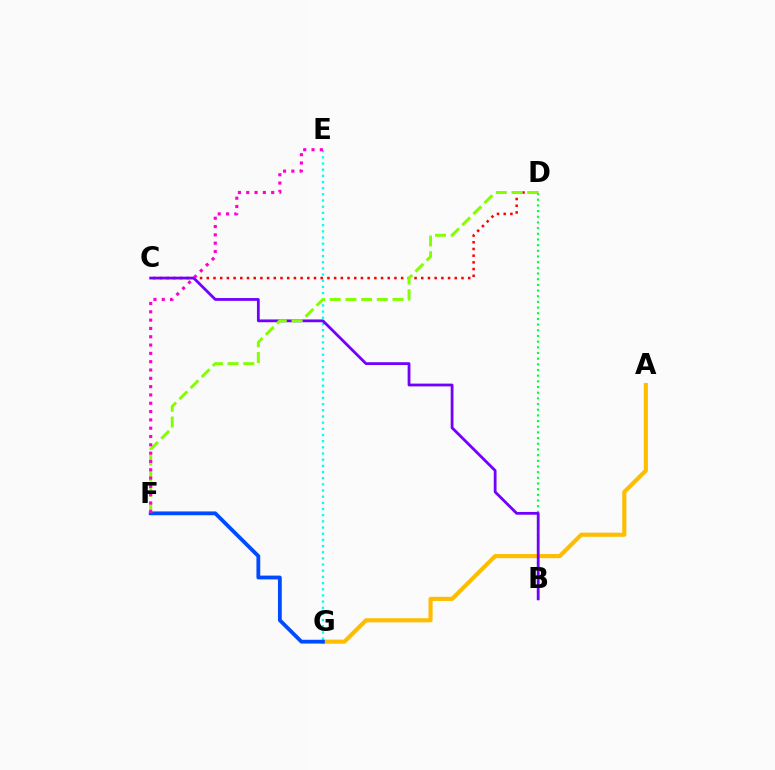{('B', 'D'): [{'color': '#00ff39', 'line_style': 'dotted', 'thickness': 1.54}], ('E', 'G'): [{'color': '#00fff6', 'line_style': 'dotted', 'thickness': 1.68}], ('C', 'D'): [{'color': '#ff0000', 'line_style': 'dotted', 'thickness': 1.82}], ('A', 'G'): [{'color': '#ffbd00', 'line_style': 'solid', 'thickness': 2.97}], ('B', 'C'): [{'color': '#7200ff', 'line_style': 'solid', 'thickness': 2.01}], ('F', 'G'): [{'color': '#004bff', 'line_style': 'solid', 'thickness': 2.74}], ('D', 'F'): [{'color': '#84ff00', 'line_style': 'dashed', 'thickness': 2.13}], ('E', 'F'): [{'color': '#ff00cf', 'line_style': 'dotted', 'thickness': 2.26}]}